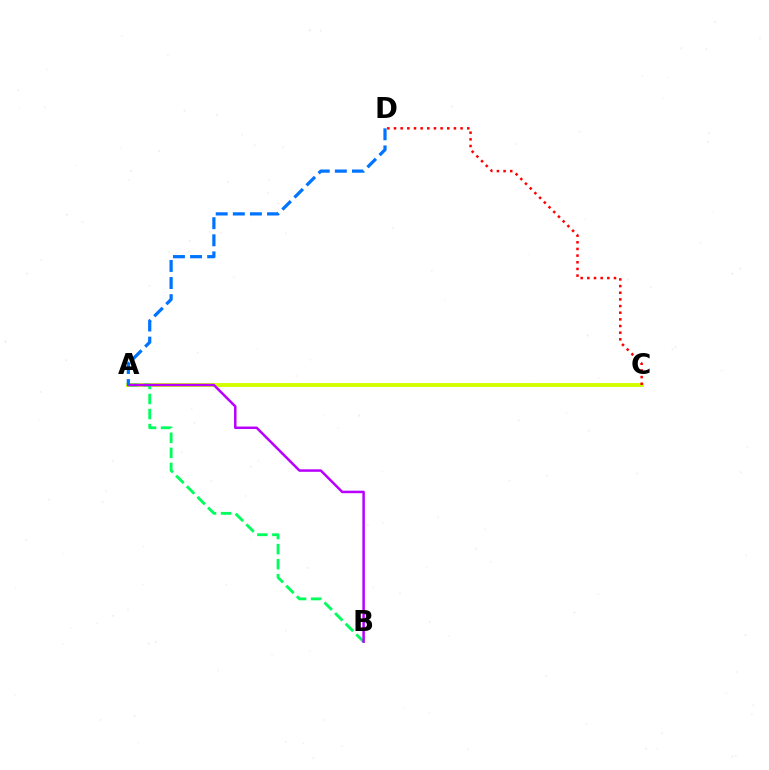{('A', 'C'): [{'color': '#d1ff00', 'line_style': 'solid', 'thickness': 2.79}], ('C', 'D'): [{'color': '#ff0000', 'line_style': 'dotted', 'thickness': 1.81}], ('A', 'B'): [{'color': '#00ff5c', 'line_style': 'dashed', 'thickness': 2.05}, {'color': '#b900ff', 'line_style': 'solid', 'thickness': 1.8}], ('A', 'D'): [{'color': '#0074ff', 'line_style': 'dashed', 'thickness': 2.32}]}